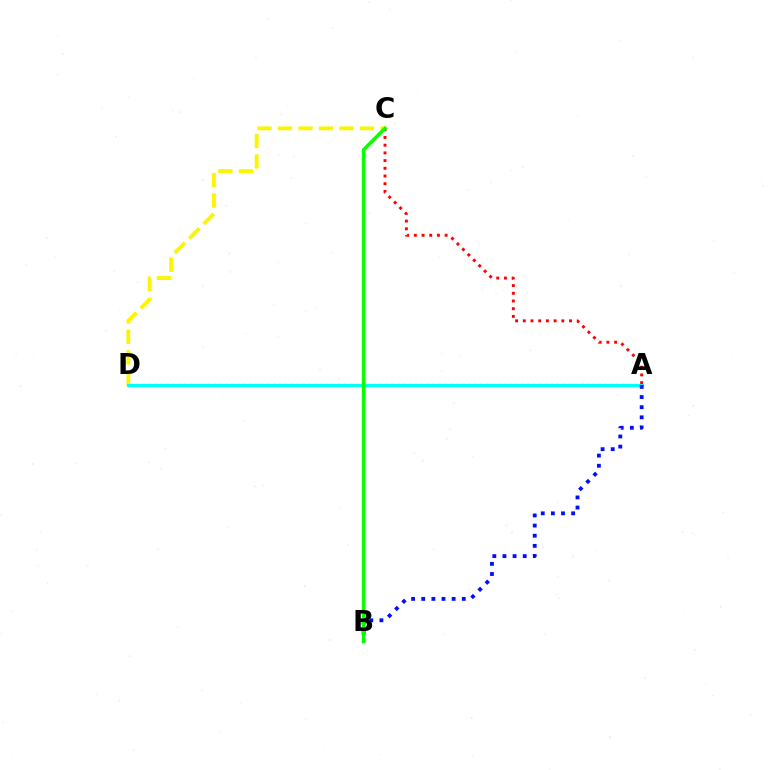{('C', 'D'): [{'color': '#fcf500', 'line_style': 'dashed', 'thickness': 2.78}], ('A', 'D'): [{'color': '#ee00ff', 'line_style': 'dotted', 'thickness': 1.61}, {'color': '#00fff6', 'line_style': 'solid', 'thickness': 2.2}], ('A', 'C'): [{'color': '#ff0000', 'line_style': 'dotted', 'thickness': 2.09}], ('A', 'B'): [{'color': '#0010ff', 'line_style': 'dotted', 'thickness': 2.75}], ('B', 'C'): [{'color': '#08ff00', 'line_style': 'solid', 'thickness': 2.51}]}